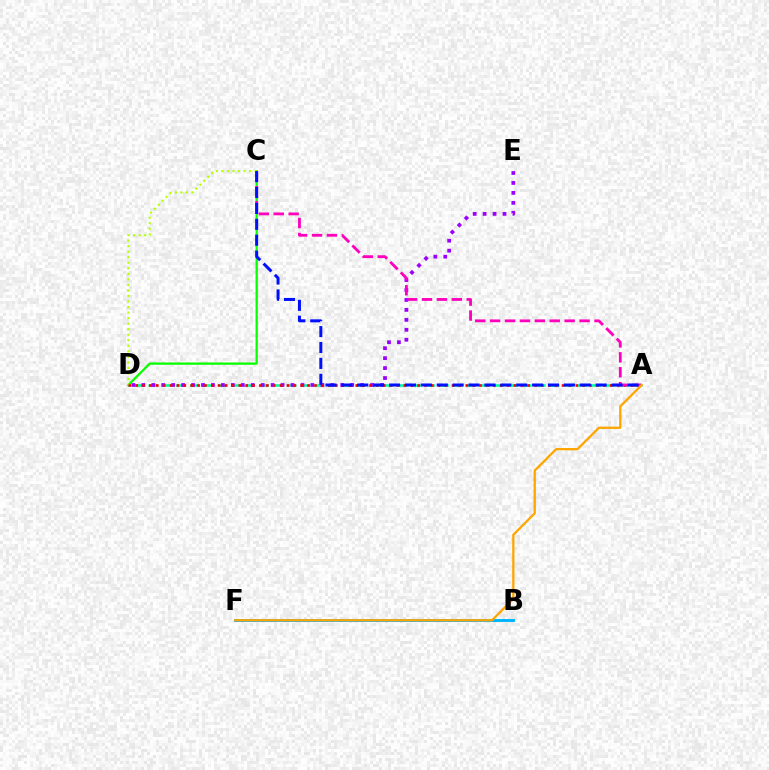{('B', 'F'): [{'color': '#00b5ff', 'line_style': 'solid', 'thickness': 2.11}], ('C', 'D'): [{'color': '#08ff00', 'line_style': 'solid', 'thickness': 1.64}, {'color': '#b3ff00', 'line_style': 'dotted', 'thickness': 1.5}], ('A', 'D'): [{'color': '#00ff9d', 'line_style': 'dashed', 'thickness': 1.88}, {'color': '#ff0000', 'line_style': 'dotted', 'thickness': 1.87}], ('D', 'E'): [{'color': '#9b00ff', 'line_style': 'dotted', 'thickness': 2.7}], ('A', 'C'): [{'color': '#ff00bd', 'line_style': 'dashed', 'thickness': 2.03}, {'color': '#0010ff', 'line_style': 'dashed', 'thickness': 2.16}], ('A', 'F'): [{'color': '#ffa500', 'line_style': 'solid', 'thickness': 1.64}]}